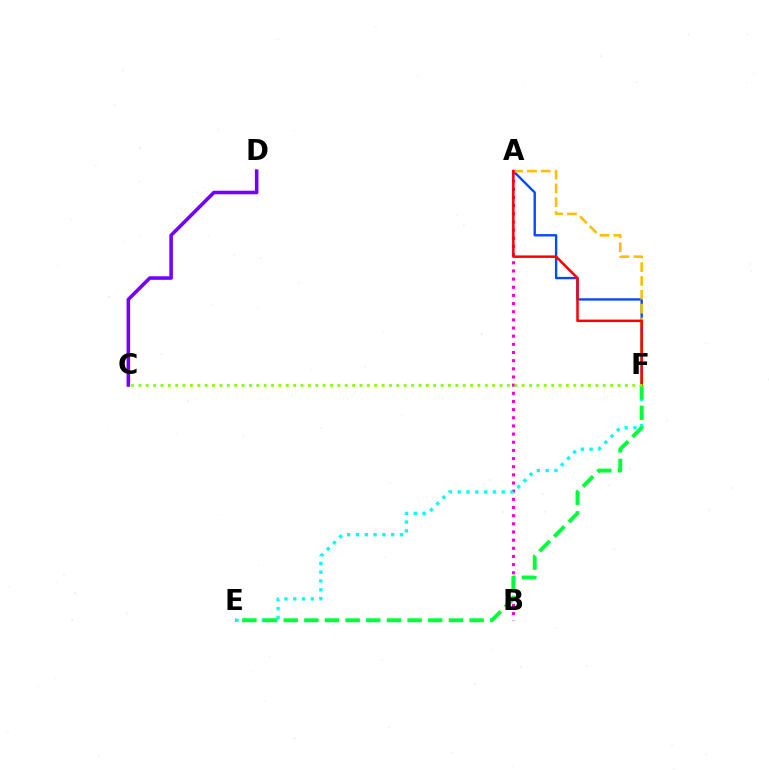{('A', 'F'): [{'color': '#004bff', 'line_style': 'solid', 'thickness': 1.7}, {'color': '#ffbd00', 'line_style': 'dashed', 'thickness': 1.88}, {'color': '#ff0000', 'line_style': 'solid', 'thickness': 1.8}], ('A', 'B'): [{'color': '#ff00cf', 'line_style': 'dotted', 'thickness': 2.22}], ('C', 'D'): [{'color': '#7200ff', 'line_style': 'solid', 'thickness': 2.56}], ('E', 'F'): [{'color': '#00fff6', 'line_style': 'dotted', 'thickness': 2.39}, {'color': '#00ff39', 'line_style': 'dashed', 'thickness': 2.81}], ('C', 'F'): [{'color': '#84ff00', 'line_style': 'dotted', 'thickness': 2.0}]}